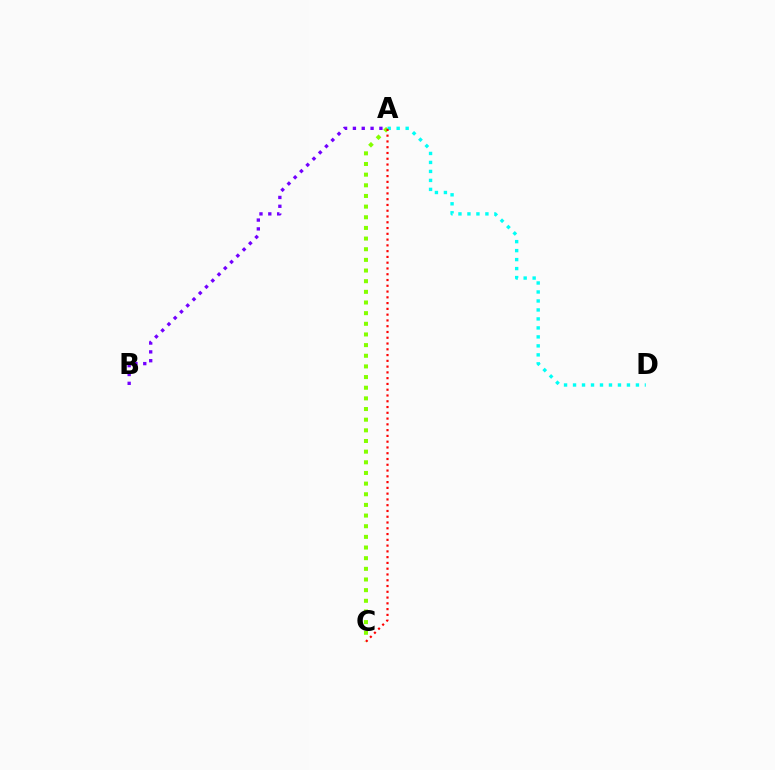{('A', 'C'): [{'color': '#84ff00', 'line_style': 'dotted', 'thickness': 2.89}, {'color': '#ff0000', 'line_style': 'dotted', 'thickness': 1.57}], ('A', 'D'): [{'color': '#00fff6', 'line_style': 'dotted', 'thickness': 2.44}], ('A', 'B'): [{'color': '#7200ff', 'line_style': 'dotted', 'thickness': 2.4}]}